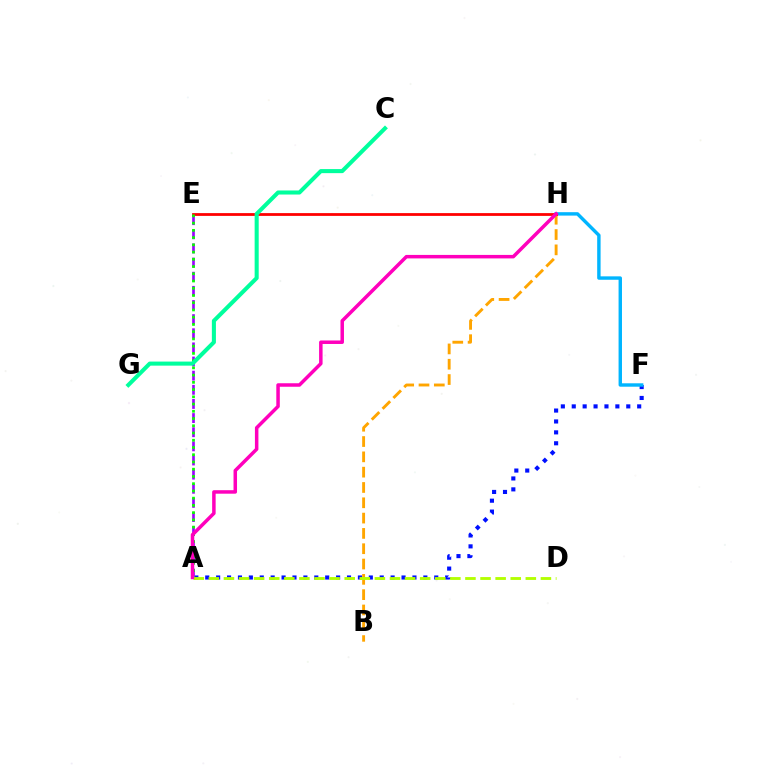{('A', 'F'): [{'color': '#0010ff', 'line_style': 'dotted', 'thickness': 2.96}], ('A', 'E'): [{'color': '#9b00ff', 'line_style': 'dashed', 'thickness': 1.92}, {'color': '#08ff00', 'line_style': 'dotted', 'thickness': 1.97}], ('F', 'H'): [{'color': '#00b5ff', 'line_style': 'solid', 'thickness': 2.46}], ('B', 'H'): [{'color': '#ffa500', 'line_style': 'dashed', 'thickness': 2.08}], ('E', 'H'): [{'color': '#ff0000', 'line_style': 'solid', 'thickness': 2.0}], ('A', 'D'): [{'color': '#b3ff00', 'line_style': 'dashed', 'thickness': 2.05}], ('A', 'H'): [{'color': '#ff00bd', 'line_style': 'solid', 'thickness': 2.52}], ('C', 'G'): [{'color': '#00ff9d', 'line_style': 'solid', 'thickness': 2.92}]}